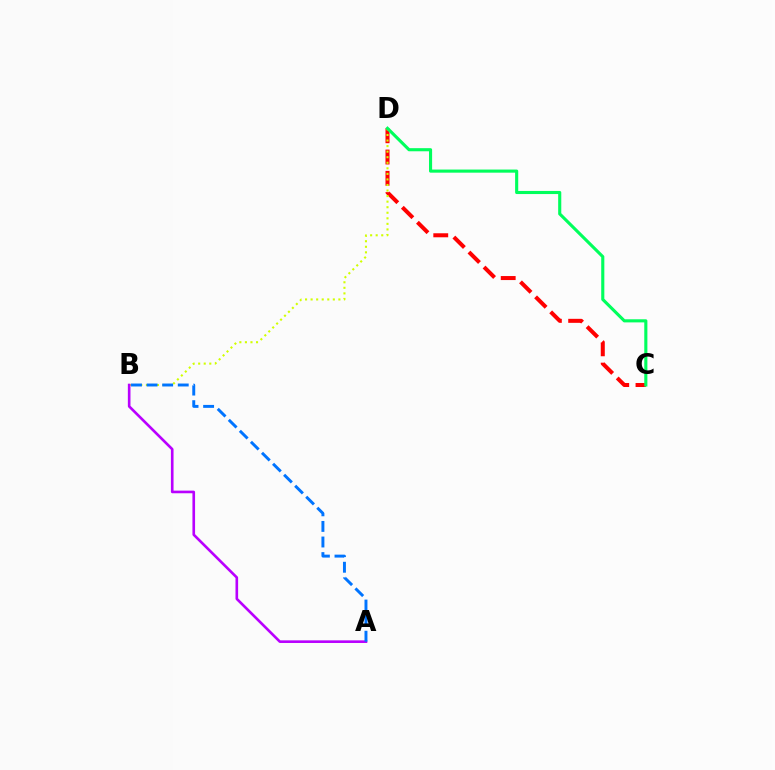{('C', 'D'): [{'color': '#ff0000', 'line_style': 'dashed', 'thickness': 2.89}, {'color': '#00ff5c', 'line_style': 'solid', 'thickness': 2.24}], ('B', 'D'): [{'color': '#d1ff00', 'line_style': 'dotted', 'thickness': 1.51}], ('A', 'B'): [{'color': '#b900ff', 'line_style': 'solid', 'thickness': 1.89}, {'color': '#0074ff', 'line_style': 'dashed', 'thickness': 2.12}]}